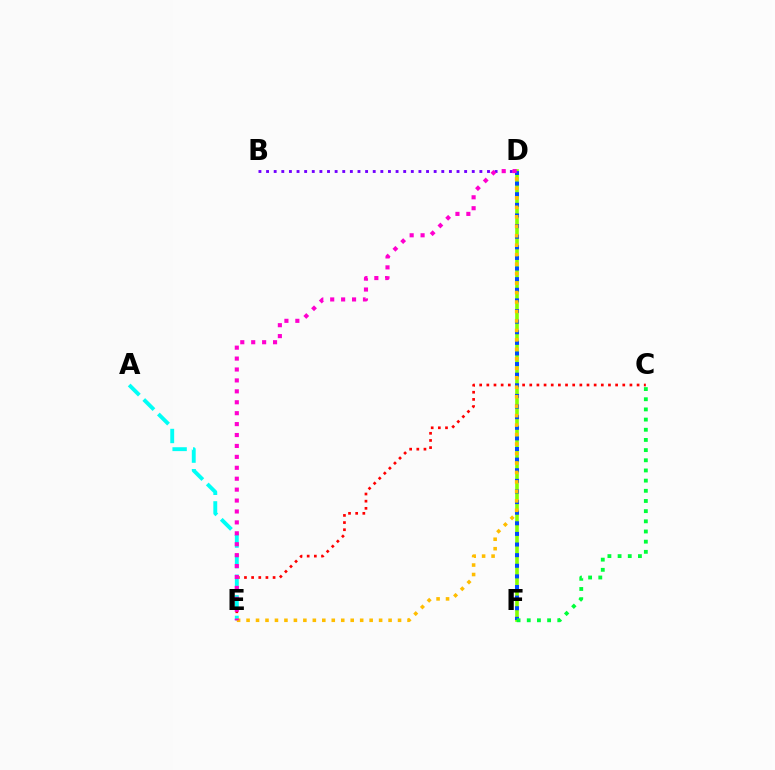{('C', 'E'): [{'color': '#ff0000', 'line_style': 'dotted', 'thickness': 1.94}], ('B', 'D'): [{'color': '#7200ff', 'line_style': 'dotted', 'thickness': 2.07}], ('D', 'F'): [{'color': '#84ff00', 'line_style': 'solid', 'thickness': 2.63}, {'color': '#004bff', 'line_style': 'dotted', 'thickness': 2.88}], ('A', 'E'): [{'color': '#00fff6', 'line_style': 'dashed', 'thickness': 2.8}], ('C', 'F'): [{'color': '#00ff39', 'line_style': 'dotted', 'thickness': 2.76}], ('D', 'E'): [{'color': '#ffbd00', 'line_style': 'dotted', 'thickness': 2.57}, {'color': '#ff00cf', 'line_style': 'dotted', 'thickness': 2.97}]}